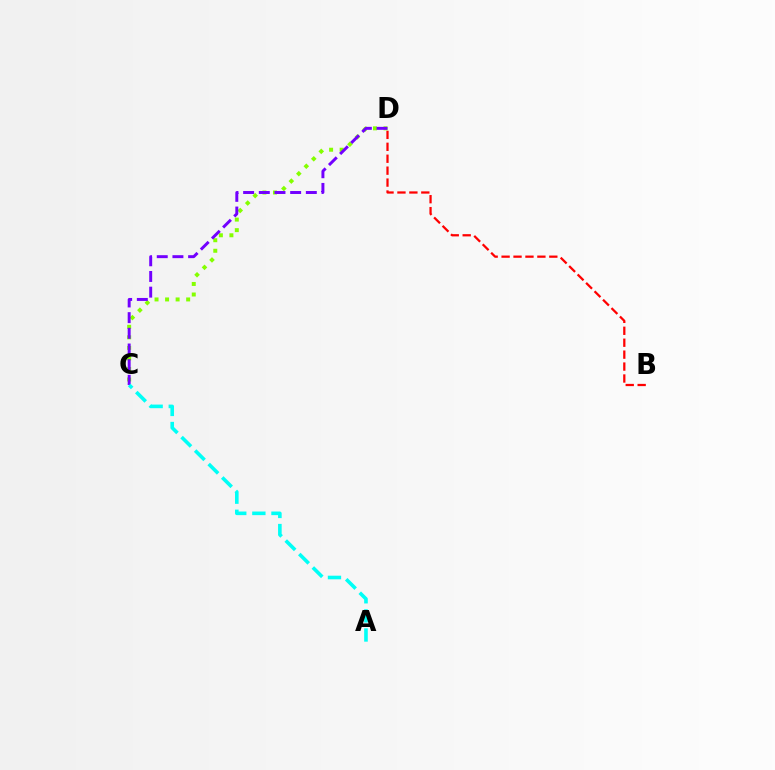{('B', 'D'): [{'color': '#ff0000', 'line_style': 'dashed', 'thickness': 1.62}], ('C', 'D'): [{'color': '#84ff00', 'line_style': 'dotted', 'thickness': 2.86}, {'color': '#7200ff', 'line_style': 'dashed', 'thickness': 2.13}], ('A', 'C'): [{'color': '#00fff6', 'line_style': 'dashed', 'thickness': 2.6}]}